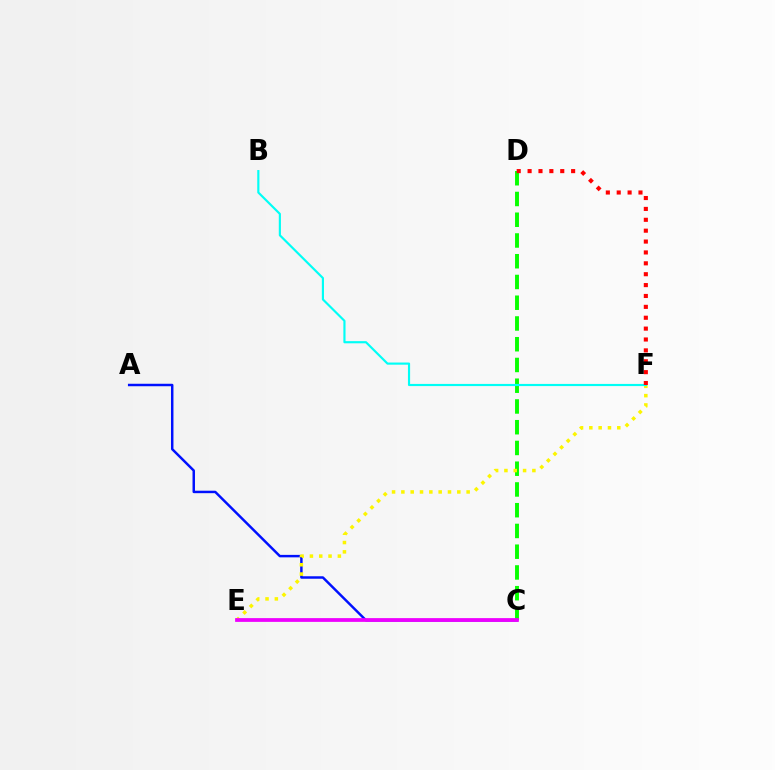{('C', 'D'): [{'color': '#08ff00', 'line_style': 'dashed', 'thickness': 2.82}], ('A', 'C'): [{'color': '#0010ff', 'line_style': 'solid', 'thickness': 1.77}], ('E', 'F'): [{'color': '#fcf500', 'line_style': 'dotted', 'thickness': 2.53}], ('B', 'F'): [{'color': '#00fff6', 'line_style': 'solid', 'thickness': 1.55}], ('C', 'E'): [{'color': '#ee00ff', 'line_style': 'solid', 'thickness': 2.7}], ('D', 'F'): [{'color': '#ff0000', 'line_style': 'dotted', 'thickness': 2.96}]}